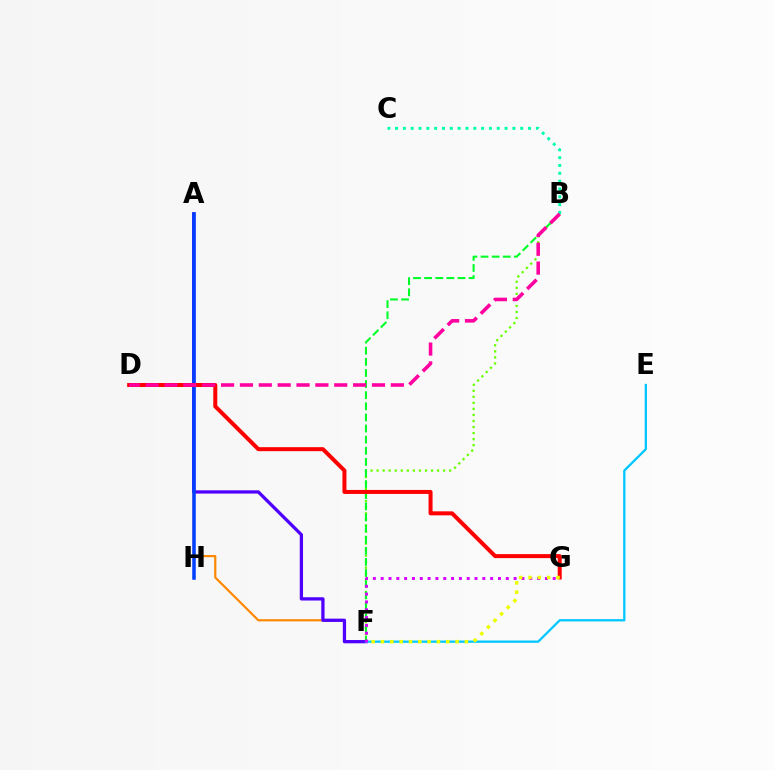{('B', 'F'): [{'color': '#66ff00', 'line_style': 'dotted', 'thickness': 1.64}, {'color': '#00ff27', 'line_style': 'dashed', 'thickness': 1.51}], ('A', 'F'): [{'color': '#ff8800', 'line_style': 'solid', 'thickness': 1.57}, {'color': '#4f00ff', 'line_style': 'solid', 'thickness': 2.35}], ('A', 'H'): [{'color': '#003fff', 'line_style': 'solid', 'thickness': 2.53}], ('D', 'G'): [{'color': '#ff0000', 'line_style': 'solid', 'thickness': 2.88}], ('E', 'F'): [{'color': '#00c7ff', 'line_style': 'solid', 'thickness': 1.65}], ('F', 'G'): [{'color': '#d600ff', 'line_style': 'dotted', 'thickness': 2.12}, {'color': '#eeff00', 'line_style': 'dotted', 'thickness': 2.53}], ('B', 'C'): [{'color': '#00ffaf', 'line_style': 'dotted', 'thickness': 2.13}], ('B', 'D'): [{'color': '#ff00a0', 'line_style': 'dashed', 'thickness': 2.56}]}